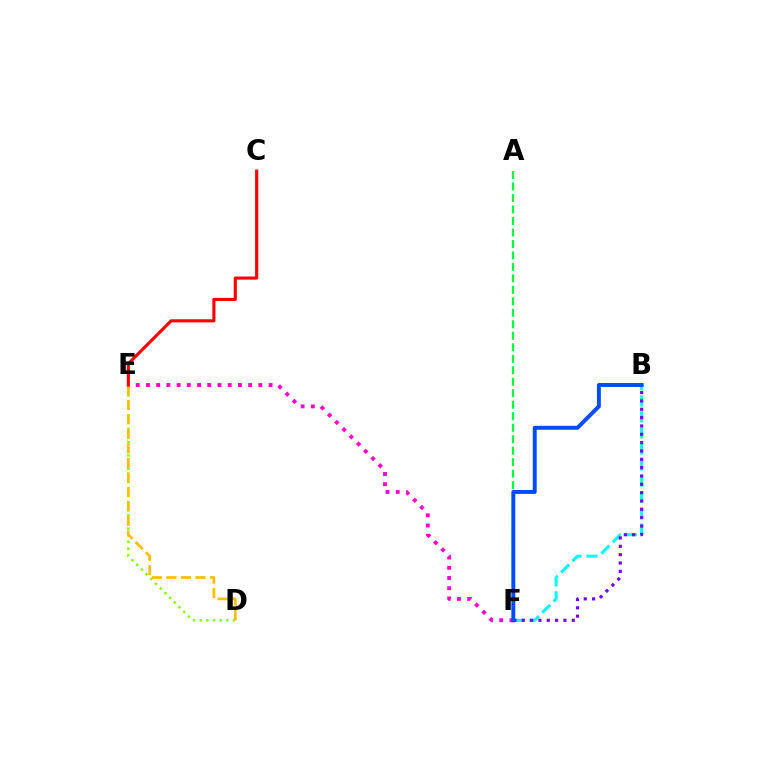{('B', 'F'): [{'color': '#00fff6', 'line_style': 'dashed', 'thickness': 2.18}, {'color': '#7200ff', 'line_style': 'dotted', 'thickness': 2.27}, {'color': '#004bff', 'line_style': 'solid', 'thickness': 2.83}], ('A', 'F'): [{'color': '#00ff39', 'line_style': 'dashed', 'thickness': 1.56}], ('D', 'E'): [{'color': '#84ff00', 'line_style': 'dotted', 'thickness': 1.81}, {'color': '#ffbd00', 'line_style': 'dashed', 'thickness': 1.97}], ('E', 'F'): [{'color': '#ff00cf', 'line_style': 'dotted', 'thickness': 2.78}], ('C', 'E'): [{'color': '#ff0000', 'line_style': 'solid', 'thickness': 2.25}]}